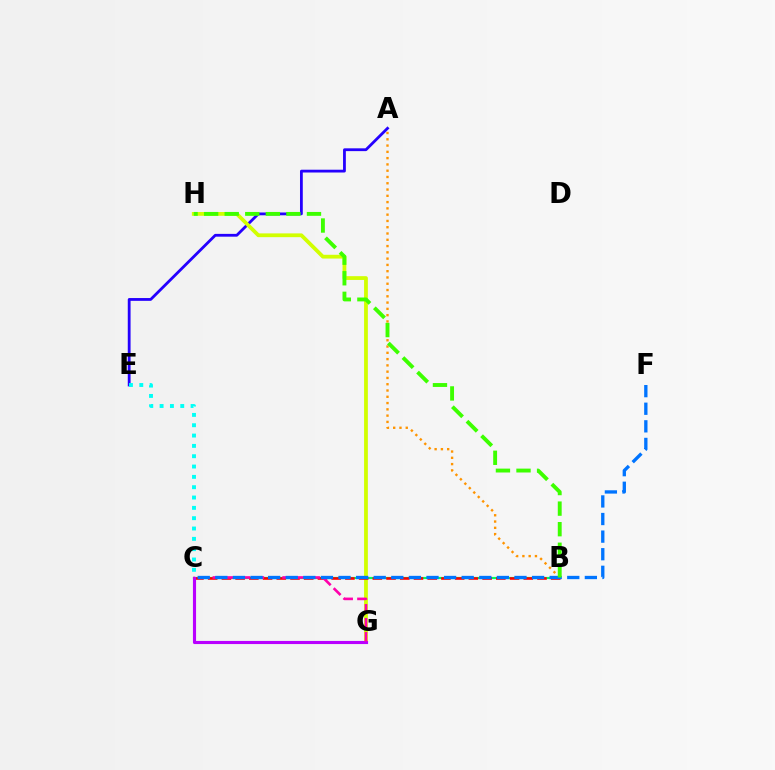{('B', 'C'): [{'color': '#00ff5c', 'line_style': 'solid', 'thickness': 1.56}, {'color': '#ff0000', 'line_style': 'dashed', 'thickness': 1.86}], ('A', 'E'): [{'color': '#2500ff', 'line_style': 'solid', 'thickness': 2.01}], ('G', 'H'): [{'color': '#d1ff00', 'line_style': 'solid', 'thickness': 2.72}], ('A', 'B'): [{'color': '#ff9400', 'line_style': 'dotted', 'thickness': 1.71}], ('C', 'E'): [{'color': '#00fff6', 'line_style': 'dotted', 'thickness': 2.81}], ('C', 'G'): [{'color': '#b900ff', 'line_style': 'solid', 'thickness': 2.24}, {'color': '#ff00ac', 'line_style': 'dashed', 'thickness': 1.89}], ('C', 'F'): [{'color': '#0074ff', 'line_style': 'dashed', 'thickness': 2.39}], ('B', 'H'): [{'color': '#3dff00', 'line_style': 'dashed', 'thickness': 2.79}]}